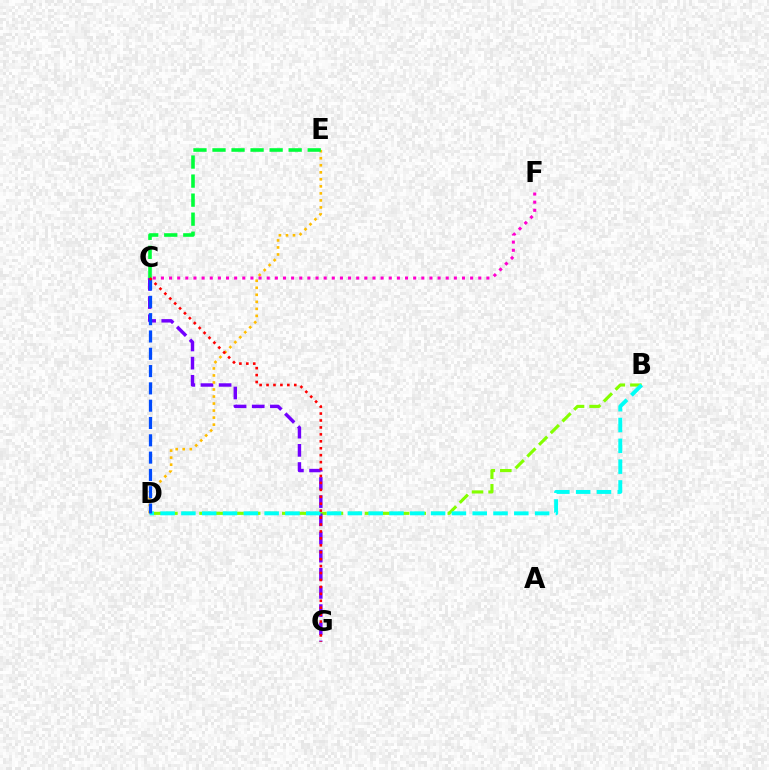{('B', 'D'): [{'color': '#84ff00', 'line_style': 'dashed', 'thickness': 2.25}, {'color': '#00fff6', 'line_style': 'dashed', 'thickness': 2.83}], ('C', 'G'): [{'color': '#7200ff', 'line_style': 'dashed', 'thickness': 2.47}, {'color': '#ff0000', 'line_style': 'dotted', 'thickness': 1.88}], ('D', 'E'): [{'color': '#ffbd00', 'line_style': 'dotted', 'thickness': 1.91}], ('C', 'E'): [{'color': '#00ff39', 'line_style': 'dashed', 'thickness': 2.59}], ('C', 'D'): [{'color': '#004bff', 'line_style': 'dashed', 'thickness': 2.35}], ('C', 'F'): [{'color': '#ff00cf', 'line_style': 'dotted', 'thickness': 2.21}]}